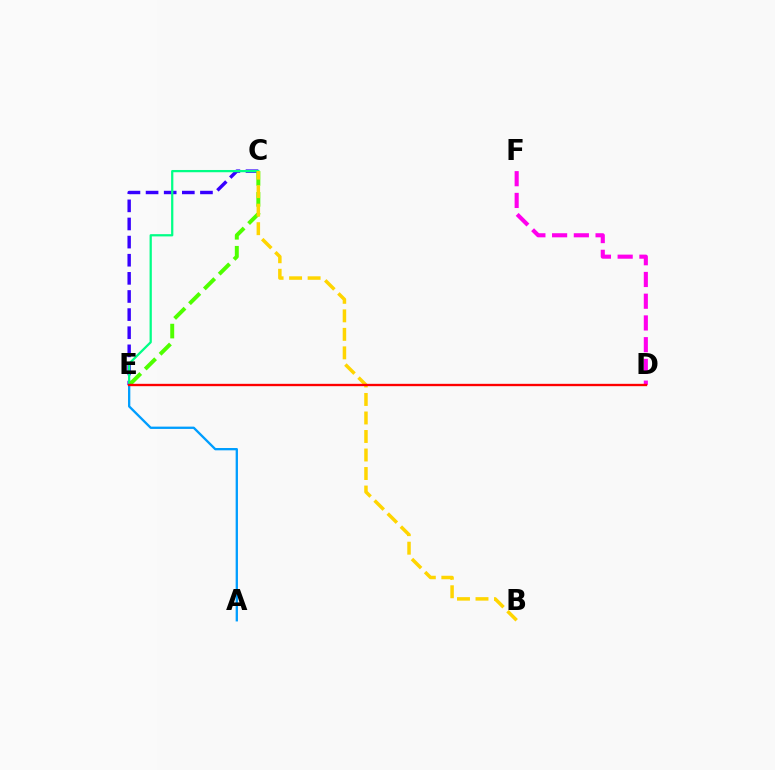{('C', 'E'): [{'color': '#3700ff', 'line_style': 'dashed', 'thickness': 2.46}, {'color': '#00ff86', 'line_style': 'solid', 'thickness': 1.62}, {'color': '#4fff00', 'line_style': 'dashed', 'thickness': 2.85}], ('D', 'F'): [{'color': '#ff00ed', 'line_style': 'dashed', 'thickness': 2.95}], ('A', 'E'): [{'color': '#009eff', 'line_style': 'solid', 'thickness': 1.67}], ('B', 'C'): [{'color': '#ffd500', 'line_style': 'dashed', 'thickness': 2.52}], ('D', 'E'): [{'color': '#ff0000', 'line_style': 'solid', 'thickness': 1.69}]}